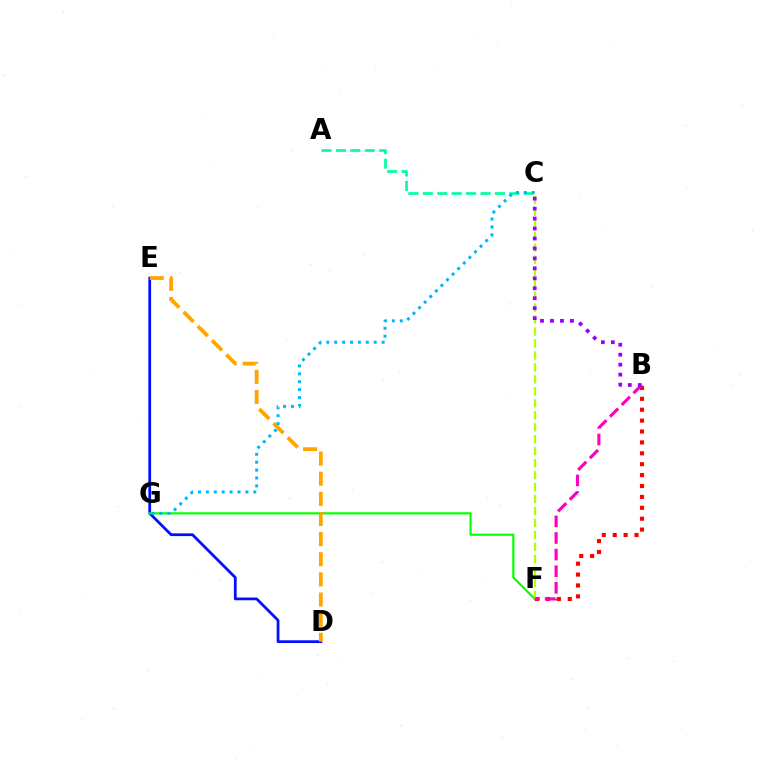{('A', 'C'): [{'color': '#00ff9d', 'line_style': 'dashed', 'thickness': 1.96}], ('D', 'E'): [{'color': '#0010ff', 'line_style': 'solid', 'thickness': 1.98}, {'color': '#ffa500', 'line_style': 'dashed', 'thickness': 2.74}], ('F', 'G'): [{'color': '#08ff00', 'line_style': 'solid', 'thickness': 1.58}], ('B', 'F'): [{'color': '#ff0000', 'line_style': 'dotted', 'thickness': 2.96}, {'color': '#ff00bd', 'line_style': 'dashed', 'thickness': 2.26}], ('C', 'F'): [{'color': '#b3ff00', 'line_style': 'dashed', 'thickness': 1.63}], ('B', 'C'): [{'color': '#9b00ff', 'line_style': 'dotted', 'thickness': 2.71}], ('C', 'G'): [{'color': '#00b5ff', 'line_style': 'dotted', 'thickness': 2.15}]}